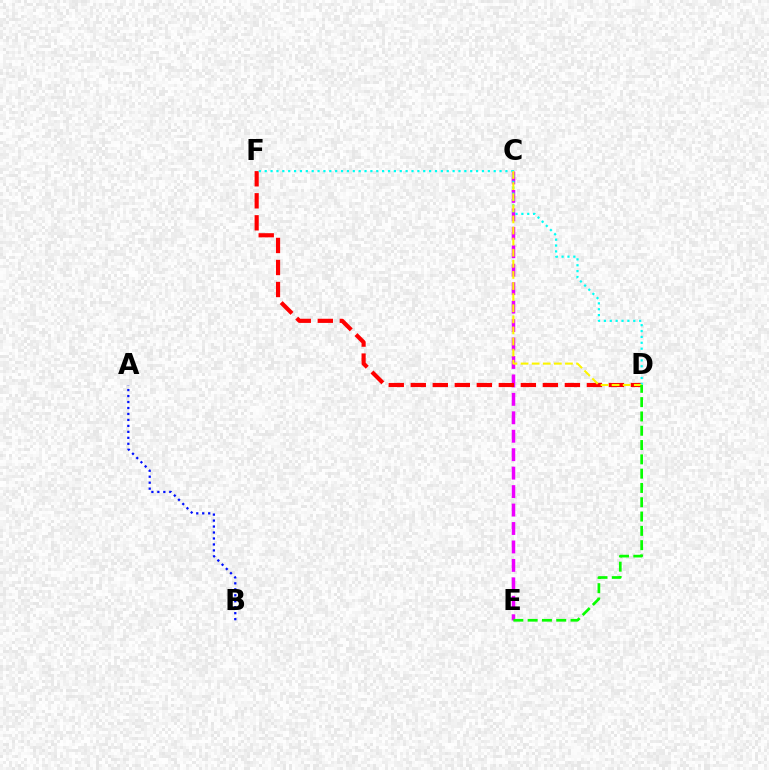{('C', 'E'): [{'color': '#ee00ff', 'line_style': 'dashed', 'thickness': 2.51}], ('D', 'F'): [{'color': '#ff0000', 'line_style': 'dashed', 'thickness': 2.99}, {'color': '#00fff6', 'line_style': 'dotted', 'thickness': 1.6}], ('C', 'D'): [{'color': '#fcf500', 'line_style': 'dashed', 'thickness': 1.51}], ('D', 'E'): [{'color': '#08ff00', 'line_style': 'dashed', 'thickness': 1.94}], ('A', 'B'): [{'color': '#0010ff', 'line_style': 'dotted', 'thickness': 1.62}]}